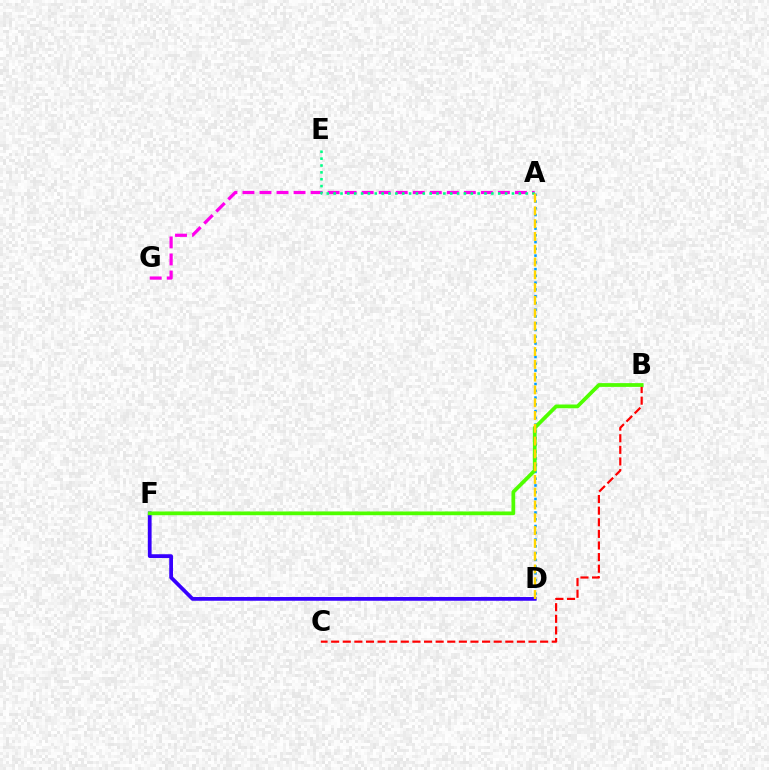{('A', 'D'): [{'color': '#009eff', 'line_style': 'dotted', 'thickness': 1.84}, {'color': '#ffd500', 'line_style': 'dashed', 'thickness': 1.74}], ('B', 'C'): [{'color': '#ff0000', 'line_style': 'dashed', 'thickness': 1.58}], ('A', 'G'): [{'color': '#ff00ed', 'line_style': 'dashed', 'thickness': 2.31}], ('A', 'E'): [{'color': '#00ff86', 'line_style': 'dotted', 'thickness': 1.86}], ('D', 'F'): [{'color': '#3700ff', 'line_style': 'solid', 'thickness': 2.7}], ('B', 'F'): [{'color': '#4fff00', 'line_style': 'solid', 'thickness': 2.7}]}